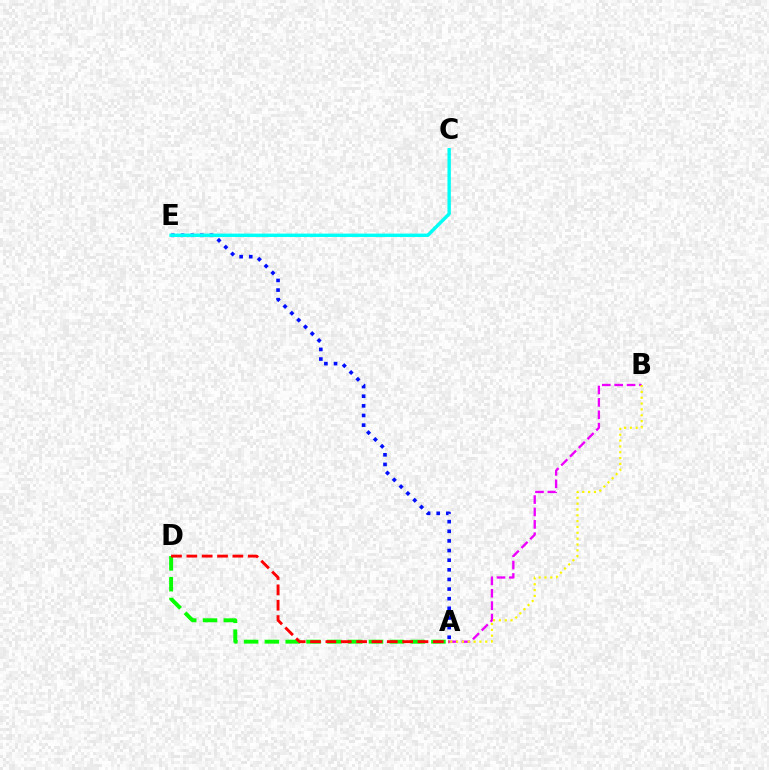{('A', 'D'): [{'color': '#08ff00', 'line_style': 'dashed', 'thickness': 2.83}, {'color': '#ff0000', 'line_style': 'dashed', 'thickness': 2.09}], ('A', 'B'): [{'color': '#ee00ff', 'line_style': 'dashed', 'thickness': 1.68}, {'color': '#fcf500', 'line_style': 'dotted', 'thickness': 1.59}], ('A', 'E'): [{'color': '#0010ff', 'line_style': 'dotted', 'thickness': 2.62}], ('C', 'E'): [{'color': '#00fff6', 'line_style': 'solid', 'thickness': 2.44}]}